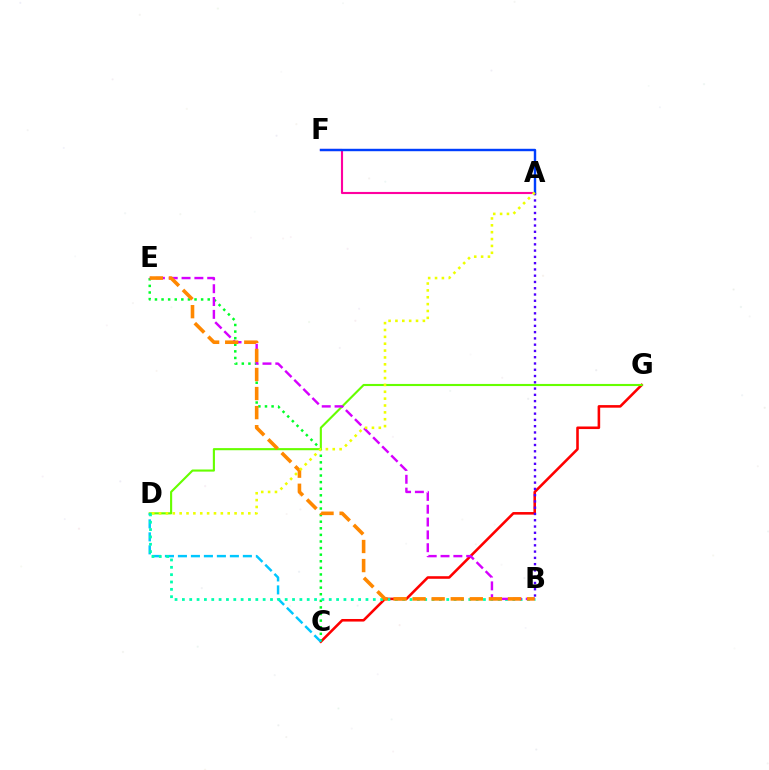{('A', 'F'): [{'color': '#ff00a0', 'line_style': 'solid', 'thickness': 1.53}, {'color': '#003fff', 'line_style': 'solid', 'thickness': 1.74}], ('C', 'G'): [{'color': '#ff0000', 'line_style': 'solid', 'thickness': 1.86}], ('C', 'E'): [{'color': '#00ff27', 'line_style': 'dotted', 'thickness': 1.79}], ('D', 'G'): [{'color': '#66ff00', 'line_style': 'solid', 'thickness': 1.53}], ('C', 'D'): [{'color': '#00c7ff', 'line_style': 'dashed', 'thickness': 1.76}], ('A', 'B'): [{'color': '#4f00ff', 'line_style': 'dotted', 'thickness': 1.7}], ('B', 'D'): [{'color': '#00ffaf', 'line_style': 'dotted', 'thickness': 2.0}], ('B', 'E'): [{'color': '#d600ff', 'line_style': 'dashed', 'thickness': 1.74}, {'color': '#ff8800', 'line_style': 'dashed', 'thickness': 2.59}], ('A', 'D'): [{'color': '#eeff00', 'line_style': 'dotted', 'thickness': 1.87}]}